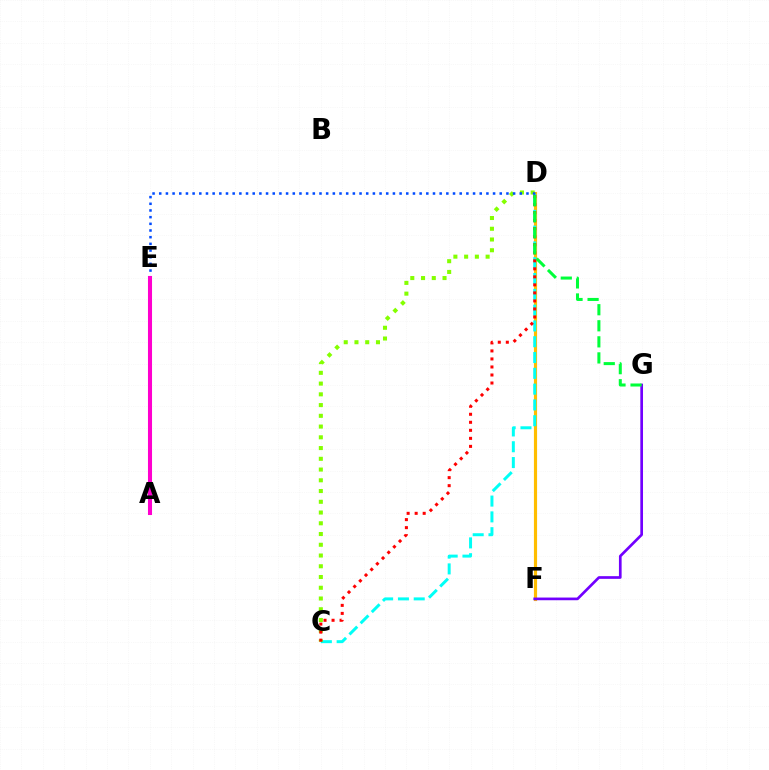{('D', 'F'): [{'color': '#ffbd00', 'line_style': 'solid', 'thickness': 2.27}], ('C', 'D'): [{'color': '#00fff6', 'line_style': 'dashed', 'thickness': 2.15}, {'color': '#84ff00', 'line_style': 'dotted', 'thickness': 2.92}, {'color': '#ff0000', 'line_style': 'dotted', 'thickness': 2.18}], ('F', 'G'): [{'color': '#7200ff', 'line_style': 'solid', 'thickness': 1.94}], ('D', 'E'): [{'color': '#004bff', 'line_style': 'dotted', 'thickness': 1.81}], ('A', 'E'): [{'color': '#ff00cf', 'line_style': 'solid', 'thickness': 2.92}], ('D', 'G'): [{'color': '#00ff39', 'line_style': 'dashed', 'thickness': 2.18}]}